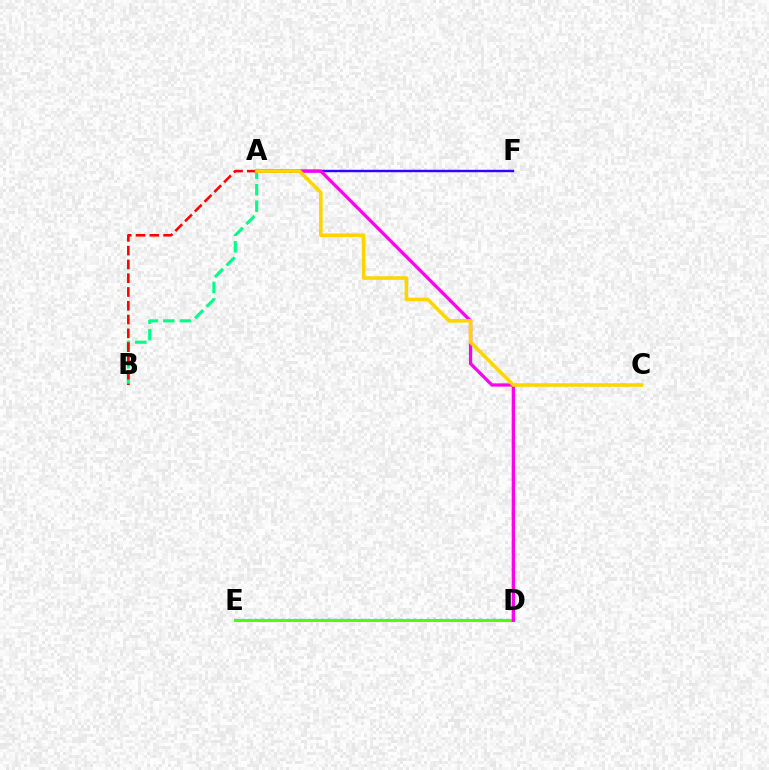{('D', 'E'): [{'color': '#009eff', 'line_style': 'dotted', 'thickness': 1.8}, {'color': '#4fff00', 'line_style': 'solid', 'thickness': 2.15}], ('A', 'F'): [{'color': '#3700ff', 'line_style': 'solid', 'thickness': 1.75}], ('A', 'B'): [{'color': '#00ff86', 'line_style': 'dashed', 'thickness': 2.24}, {'color': '#ff0000', 'line_style': 'dashed', 'thickness': 1.87}], ('A', 'D'): [{'color': '#ff00ed', 'line_style': 'solid', 'thickness': 2.35}], ('A', 'C'): [{'color': '#ffd500', 'line_style': 'solid', 'thickness': 2.58}]}